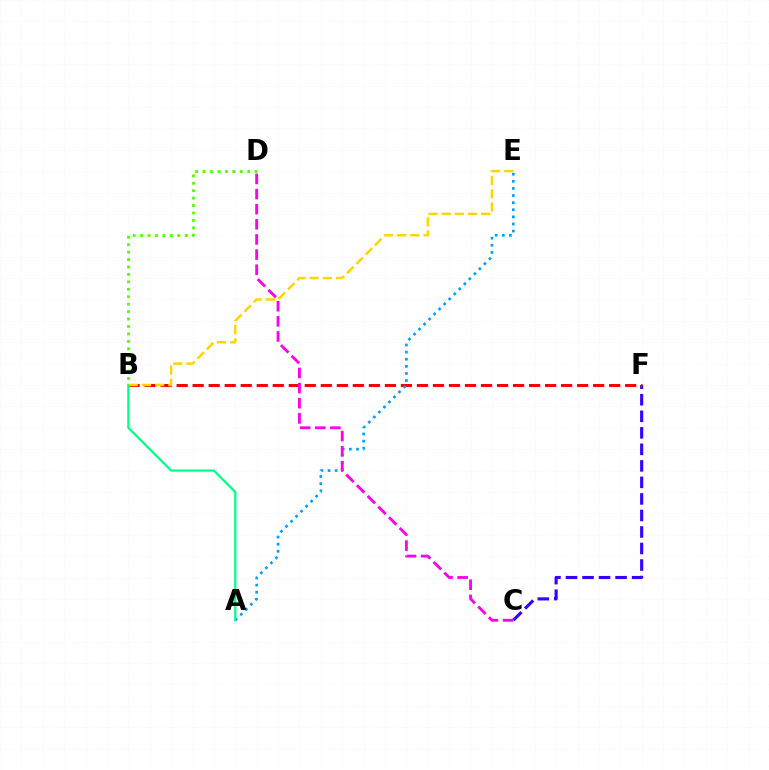{('C', 'F'): [{'color': '#3700ff', 'line_style': 'dashed', 'thickness': 2.25}], ('B', 'F'): [{'color': '#ff0000', 'line_style': 'dashed', 'thickness': 2.18}], ('A', 'E'): [{'color': '#009eff', 'line_style': 'dotted', 'thickness': 1.93}], ('C', 'D'): [{'color': '#ff00ed', 'line_style': 'dashed', 'thickness': 2.05}], ('A', 'B'): [{'color': '#00ff86', 'line_style': 'solid', 'thickness': 1.62}], ('B', 'E'): [{'color': '#ffd500', 'line_style': 'dashed', 'thickness': 1.79}], ('B', 'D'): [{'color': '#4fff00', 'line_style': 'dotted', 'thickness': 2.02}]}